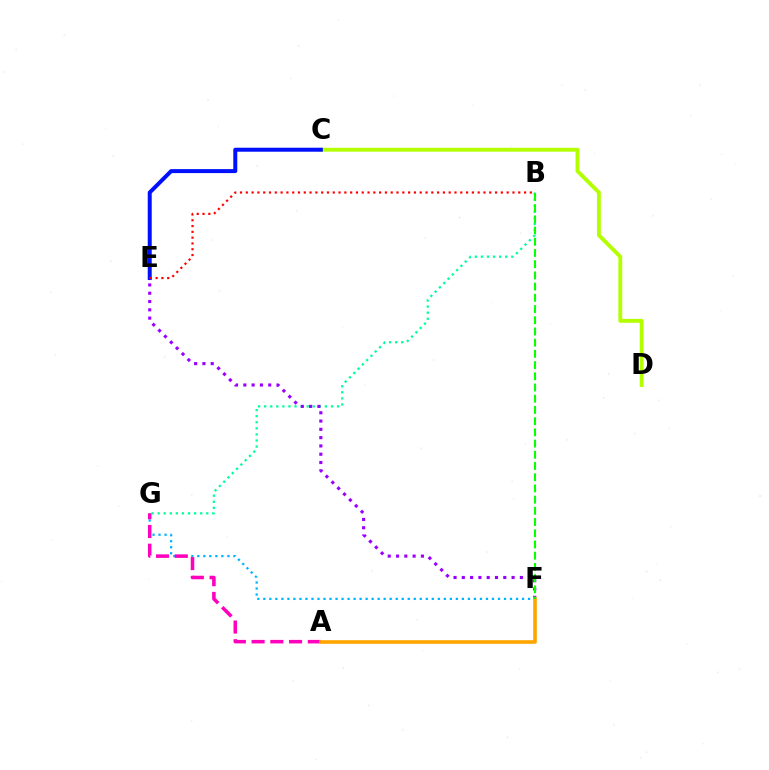{('C', 'D'): [{'color': '#b3ff00', 'line_style': 'solid', 'thickness': 2.79}], ('F', 'G'): [{'color': '#00b5ff', 'line_style': 'dotted', 'thickness': 1.63}], ('B', 'G'): [{'color': '#00ff9d', 'line_style': 'dotted', 'thickness': 1.65}], ('E', 'F'): [{'color': '#9b00ff', 'line_style': 'dotted', 'thickness': 2.25}], ('C', 'E'): [{'color': '#0010ff', 'line_style': 'solid', 'thickness': 2.87}], ('A', 'G'): [{'color': '#ff00bd', 'line_style': 'dashed', 'thickness': 2.54}], ('A', 'F'): [{'color': '#ffa500', 'line_style': 'solid', 'thickness': 2.6}], ('B', 'F'): [{'color': '#08ff00', 'line_style': 'dashed', 'thickness': 1.52}], ('B', 'E'): [{'color': '#ff0000', 'line_style': 'dotted', 'thickness': 1.57}]}